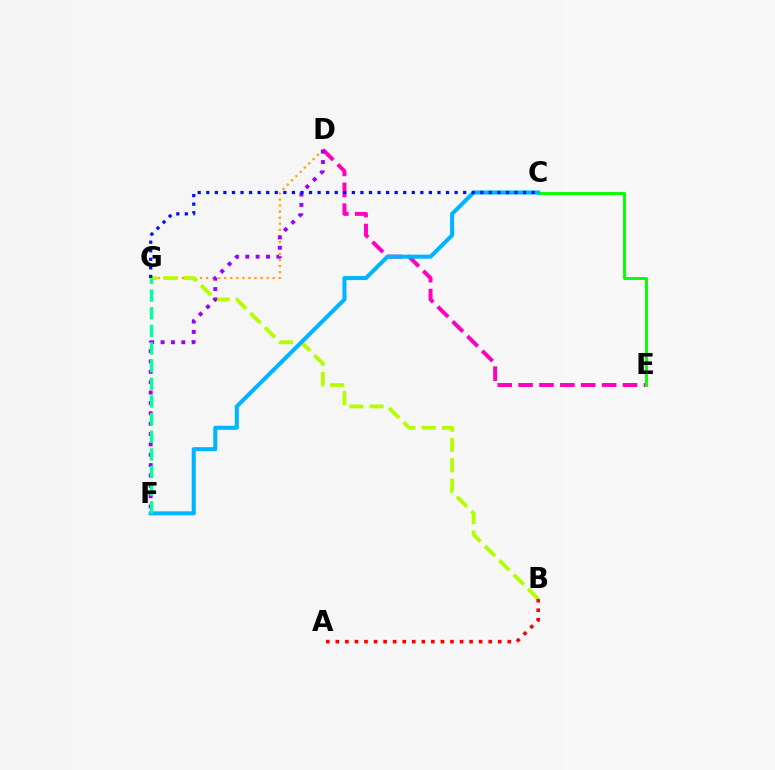{('D', 'E'): [{'color': '#ff00bd', 'line_style': 'dashed', 'thickness': 2.84}], ('C', 'E'): [{'color': '#08ff00', 'line_style': 'solid', 'thickness': 2.11}], ('D', 'G'): [{'color': '#ffa500', 'line_style': 'dotted', 'thickness': 1.64}], ('B', 'G'): [{'color': '#b3ff00', 'line_style': 'dashed', 'thickness': 2.76}], ('C', 'F'): [{'color': '#00b5ff', 'line_style': 'solid', 'thickness': 2.92}], ('A', 'B'): [{'color': '#ff0000', 'line_style': 'dotted', 'thickness': 2.6}], ('D', 'F'): [{'color': '#9b00ff', 'line_style': 'dotted', 'thickness': 2.82}], ('C', 'G'): [{'color': '#0010ff', 'line_style': 'dotted', 'thickness': 2.33}], ('F', 'G'): [{'color': '#00ff9d', 'line_style': 'dashed', 'thickness': 2.4}]}